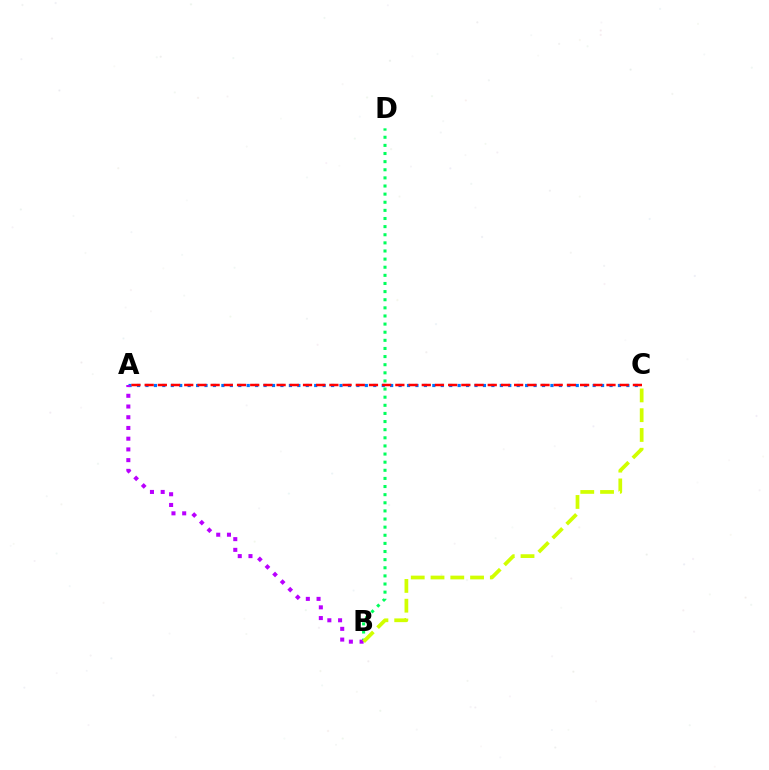{('B', 'D'): [{'color': '#00ff5c', 'line_style': 'dotted', 'thickness': 2.21}], ('A', 'C'): [{'color': '#0074ff', 'line_style': 'dotted', 'thickness': 2.29}, {'color': '#ff0000', 'line_style': 'dashed', 'thickness': 1.79}], ('A', 'B'): [{'color': '#b900ff', 'line_style': 'dotted', 'thickness': 2.91}], ('B', 'C'): [{'color': '#d1ff00', 'line_style': 'dashed', 'thickness': 2.69}]}